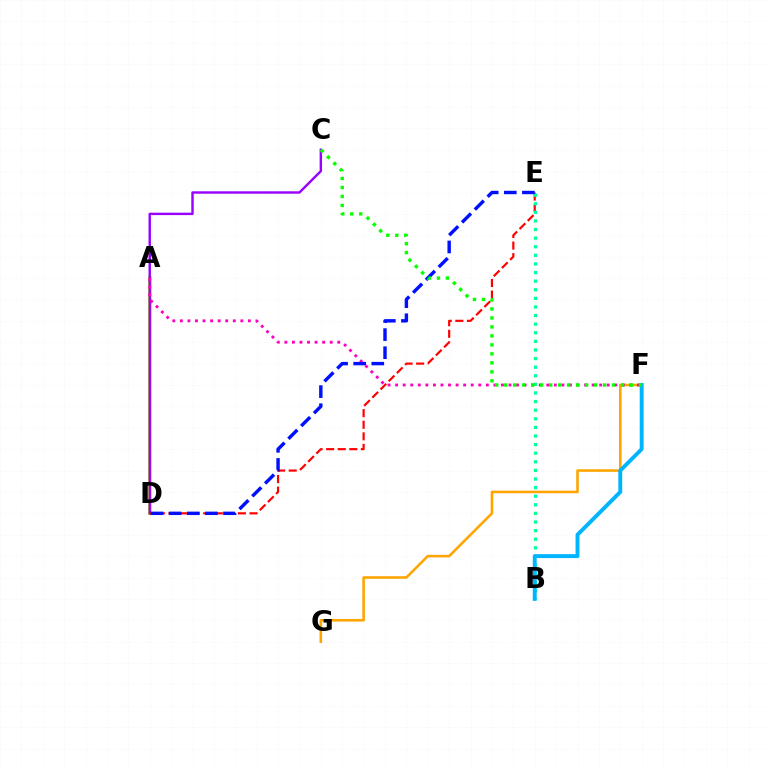{('A', 'D'): [{'color': '#b3ff00', 'line_style': 'solid', 'thickness': 2.91}], ('C', 'D'): [{'color': '#9b00ff', 'line_style': 'solid', 'thickness': 1.74}], ('D', 'E'): [{'color': '#ff0000', 'line_style': 'dashed', 'thickness': 1.57}, {'color': '#0010ff', 'line_style': 'dashed', 'thickness': 2.46}], ('B', 'E'): [{'color': '#00ff9d', 'line_style': 'dotted', 'thickness': 2.34}], ('F', 'G'): [{'color': '#ffa500', 'line_style': 'solid', 'thickness': 1.86}], ('B', 'F'): [{'color': '#00b5ff', 'line_style': 'solid', 'thickness': 2.81}], ('A', 'F'): [{'color': '#ff00bd', 'line_style': 'dotted', 'thickness': 2.05}], ('C', 'F'): [{'color': '#08ff00', 'line_style': 'dotted', 'thickness': 2.44}]}